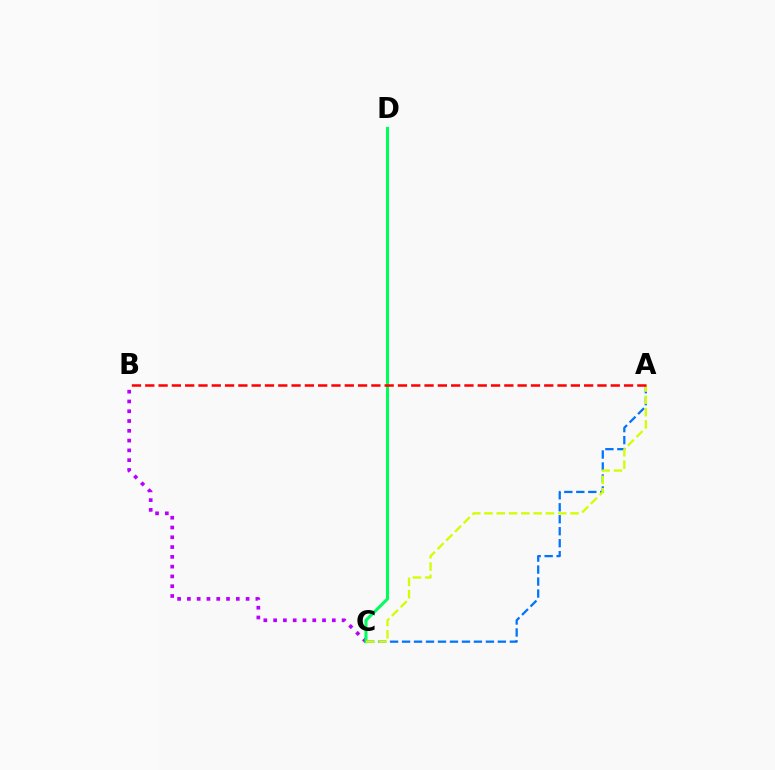{('A', 'C'): [{'color': '#0074ff', 'line_style': 'dashed', 'thickness': 1.63}, {'color': '#d1ff00', 'line_style': 'dashed', 'thickness': 1.67}], ('B', 'C'): [{'color': '#b900ff', 'line_style': 'dotted', 'thickness': 2.66}], ('C', 'D'): [{'color': '#00ff5c', 'line_style': 'solid', 'thickness': 2.19}], ('A', 'B'): [{'color': '#ff0000', 'line_style': 'dashed', 'thickness': 1.81}]}